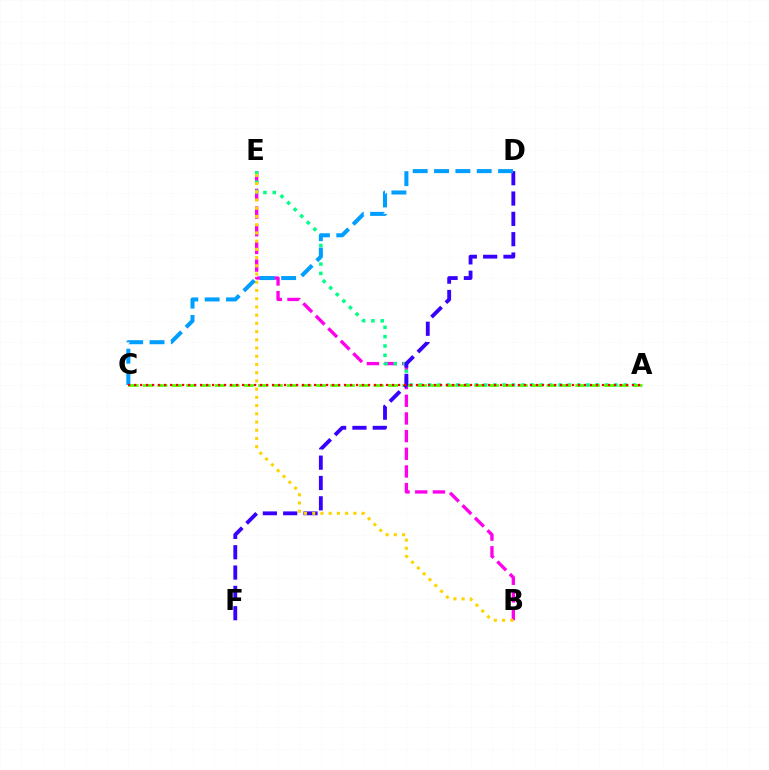{('B', 'E'): [{'color': '#ff00ed', 'line_style': 'dashed', 'thickness': 2.4}, {'color': '#ffd500', 'line_style': 'dotted', 'thickness': 2.23}], ('A', 'E'): [{'color': '#00ff86', 'line_style': 'dotted', 'thickness': 2.53}], ('A', 'C'): [{'color': '#4fff00', 'line_style': 'dashed', 'thickness': 1.96}, {'color': '#ff0000', 'line_style': 'dotted', 'thickness': 1.63}], ('D', 'F'): [{'color': '#3700ff', 'line_style': 'dashed', 'thickness': 2.76}], ('C', 'D'): [{'color': '#009eff', 'line_style': 'dashed', 'thickness': 2.9}]}